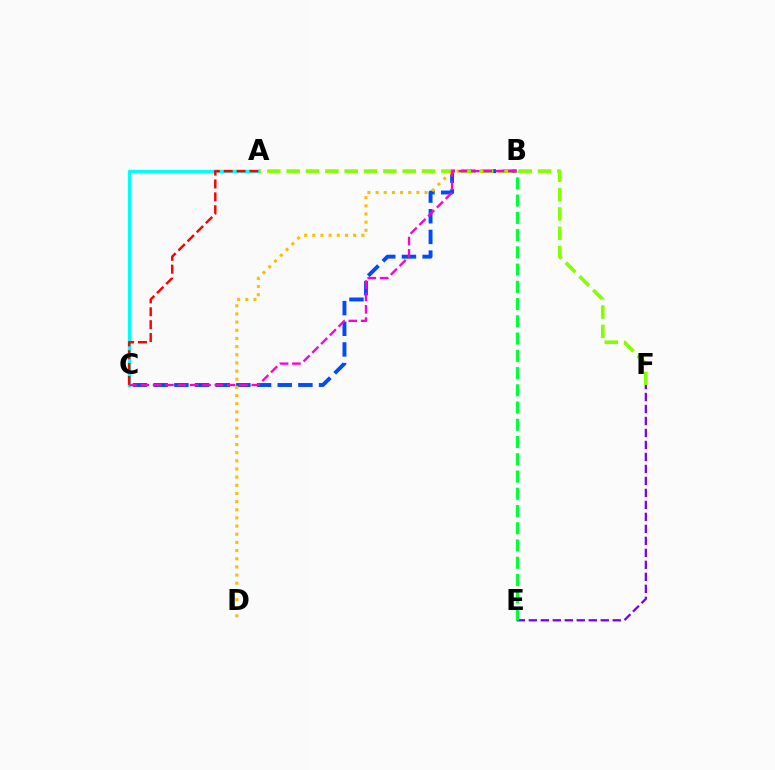{('B', 'C'): [{'color': '#004bff', 'line_style': 'dashed', 'thickness': 2.81}, {'color': '#ff00cf', 'line_style': 'dashed', 'thickness': 1.68}], ('E', 'F'): [{'color': '#7200ff', 'line_style': 'dashed', 'thickness': 1.63}], ('A', 'F'): [{'color': '#84ff00', 'line_style': 'dashed', 'thickness': 2.63}], ('A', 'C'): [{'color': '#00fff6', 'line_style': 'solid', 'thickness': 2.43}, {'color': '#ff0000', 'line_style': 'dashed', 'thickness': 1.75}], ('B', 'D'): [{'color': '#ffbd00', 'line_style': 'dotted', 'thickness': 2.22}], ('B', 'E'): [{'color': '#00ff39', 'line_style': 'dashed', 'thickness': 2.34}]}